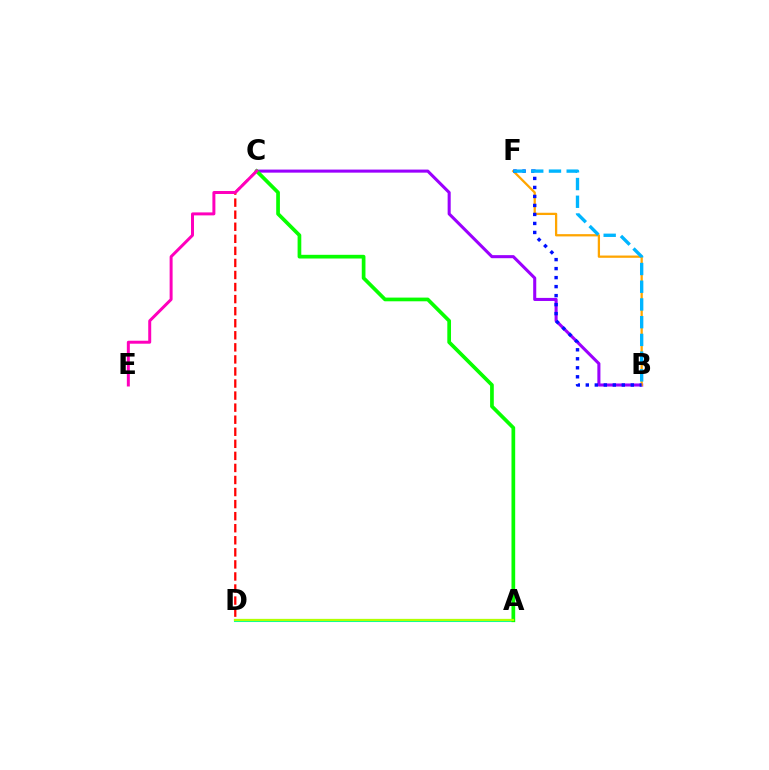{('B', 'C'): [{'color': '#9b00ff', 'line_style': 'solid', 'thickness': 2.21}], ('B', 'F'): [{'color': '#ffa500', 'line_style': 'solid', 'thickness': 1.63}, {'color': '#0010ff', 'line_style': 'dotted', 'thickness': 2.45}, {'color': '#00b5ff', 'line_style': 'dashed', 'thickness': 2.41}], ('A', 'D'): [{'color': '#00ff9d', 'line_style': 'solid', 'thickness': 2.21}, {'color': '#b3ff00', 'line_style': 'solid', 'thickness': 1.6}], ('C', 'D'): [{'color': '#ff0000', 'line_style': 'dashed', 'thickness': 1.64}], ('A', 'C'): [{'color': '#08ff00', 'line_style': 'solid', 'thickness': 2.66}], ('C', 'E'): [{'color': '#ff00bd', 'line_style': 'solid', 'thickness': 2.15}]}